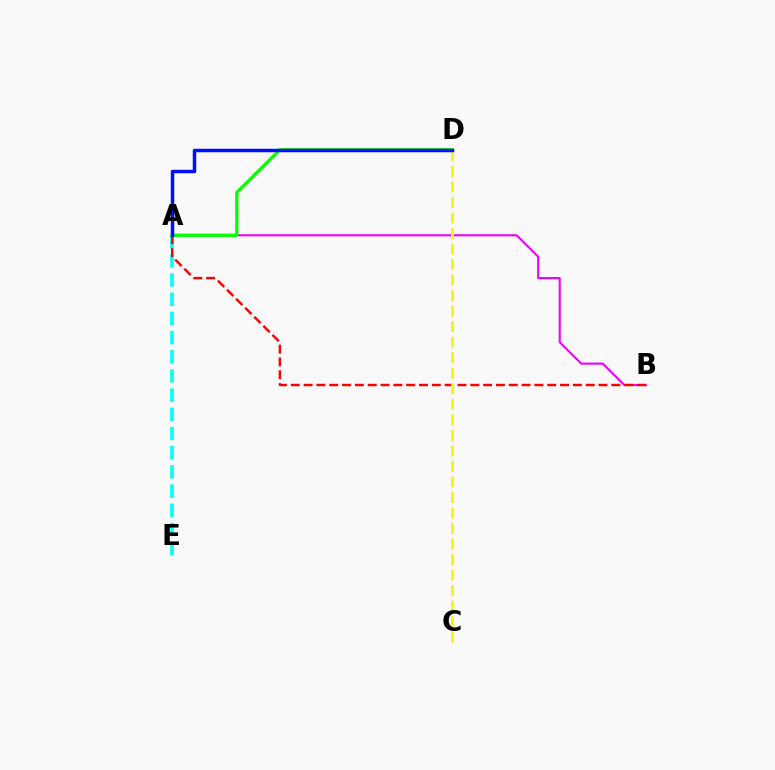{('A', 'E'): [{'color': '#00fff6', 'line_style': 'dashed', 'thickness': 2.61}], ('A', 'B'): [{'color': '#ee00ff', 'line_style': 'solid', 'thickness': 1.51}, {'color': '#ff0000', 'line_style': 'dashed', 'thickness': 1.74}], ('A', 'D'): [{'color': '#08ff00', 'line_style': 'solid', 'thickness': 2.37}, {'color': '#0010ff', 'line_style': 'solid', 'thickness': 2.51}], ('C', 'D'): [{'color': '#fcf500', 'line_style': 'dashed', 'thickness': 2.11}]}